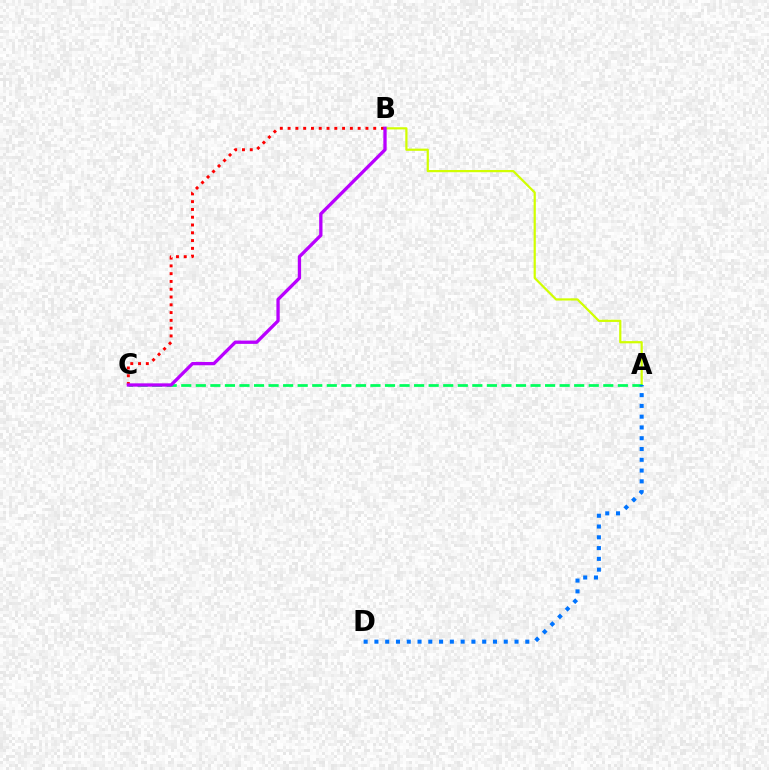{('A', 'B'): [{'color': '#d1ff00', 'line_style': 'solid', 'thickness': 1.59}], ('A', 'C'): [{'color': '#00ff5c', 'line_style': 'dashed', 'thickness': 1.98}], ('B', 'C'): [{'color': '#ff0000', 'line_style': 'dotted', 'thickness': 2.11}, {'color': '#b900ff', 'line_style': 'solid', 'thickness': 2.38}], ('A', 'D'): [{'color': '#0074ff', 'line_style': 'dotted', 'thickness': 2.93}]}